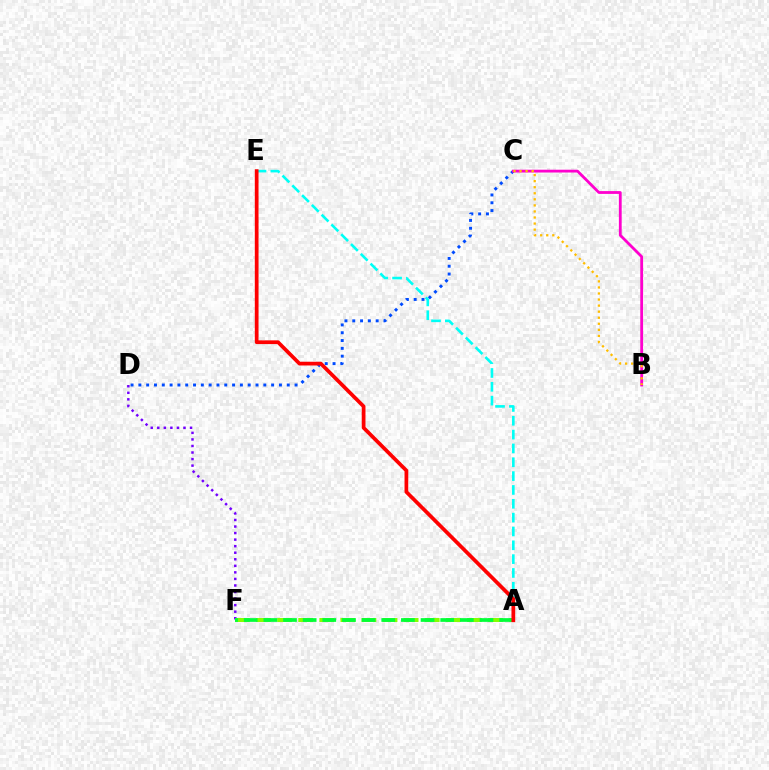{('C', 'D'): [{'color': '#004bff', 'line_style': 'dotted', 'thickness': 2.12}], ('A', 'E'): [{'color': '#00fff6', 'line_style': 'dashed', 'thickness': 1.88}, {'color': '#ff0000', 'line_style': 'solid', 'thickness': 2.68}], ('D', 'F'): [{'color': '#7200ff', 'line_style': 'dotted', 'thickness': 1.78}], ('A', 'F'): [{'color': '#84ff00', 'line_style': 'dashed', 'thickness': 2.87}, {'color': '#00ff39', 'line_style': 'dashed', 'thickness': 2.67}], ('B', 'C'): [{'color': '#ff00cf', 'line_style': 'solid', 'thickness': 2.02}, {'color': '#ffbd00', 'line_style': 'dotted', 'thickness': 1.65}]}